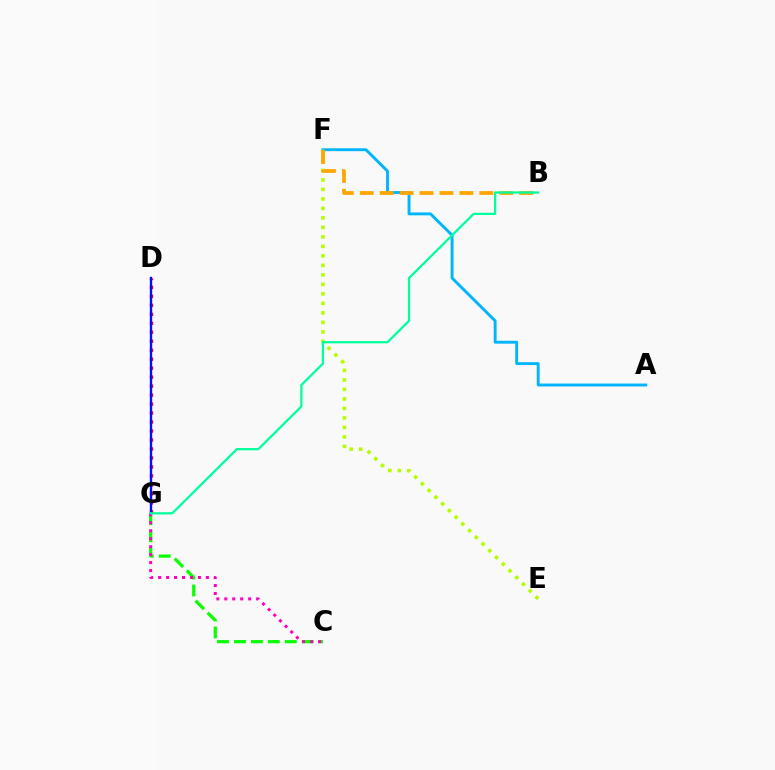{('C', 'G'): [{'color': '#08ff00', 'line_style': 'dashed', 'thickness': 2.3}, {'color': '#ff00bd', 'line_style': 'dotted', 'thickness': 2.16}], ('A', 'F'): [{'color': '#00b5ff', 'line_style': 'solid', 'thickness': 2.09}], ('D', 'G'): [{'color': '#ff0000', 'line_style': 'dotted', 'thickness': 2.44}, {'color': '#9b00ff', 'line_style': 'solid', 'thickness': 1.59}, {'color': '#0010ff', 'line_style': 'solid', 'thickness': 1.59}], ('E', 'F'): [{'color': '#b3ff00', 'line_style': 'dotted', 'thickness': 2.58}], ('B', 'F'): [{'color': '#ffa500', 'line_style': 'dashed', 'thickness': 2.71}], ('B', 'G'): [{'color': '#00ff9d', 'line_style': 'solid', 'thickness': 1.62}]}